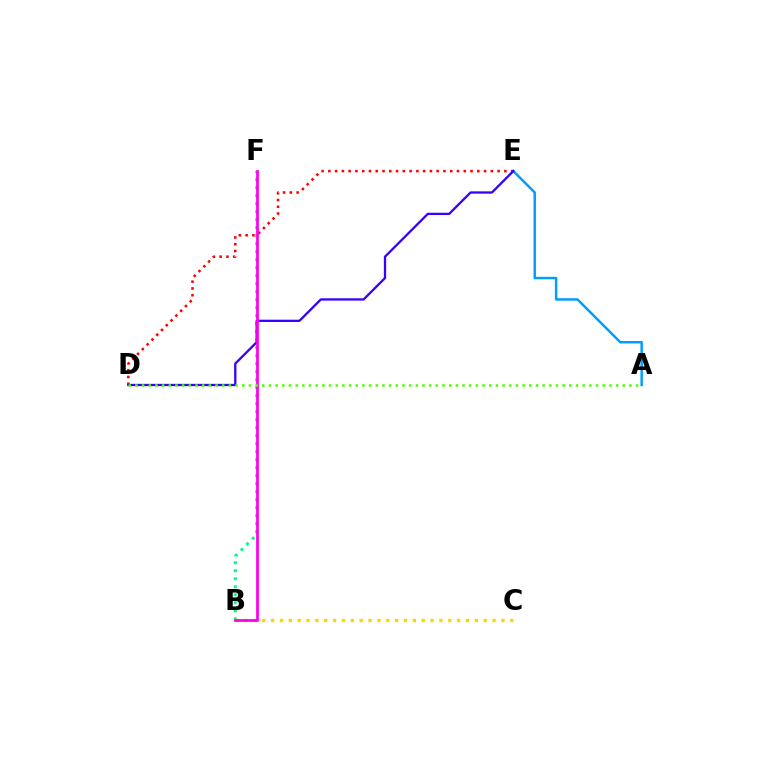{('D', 'E'): [{'color': '#ff0000', 'line_style': 'dotted', 'thickness': 1.84}, {'color': '#3700ff', 'line_style': 'solid', 'thickness': 1.65}], ('B', 'F'): [{'color': '#00ff86', 'line_style': 'dotted', 'thickness': 2.17}, {'color': '#ff00ed', 'line_style': 'solid', 'thickness': 1.98}], ('A', 'E'): [{'color': '#009eff', 'line_style': 'solid', 'thickness': 1.78}], ('B', 'C'): [{'color': '#ffd500', 'line_style': 'dotted', 'thickness': 2.41}], ('A', 'D'): [{'color': '#4fff00', 'line_style': 'dotted', 'thickness': 1.81}]}